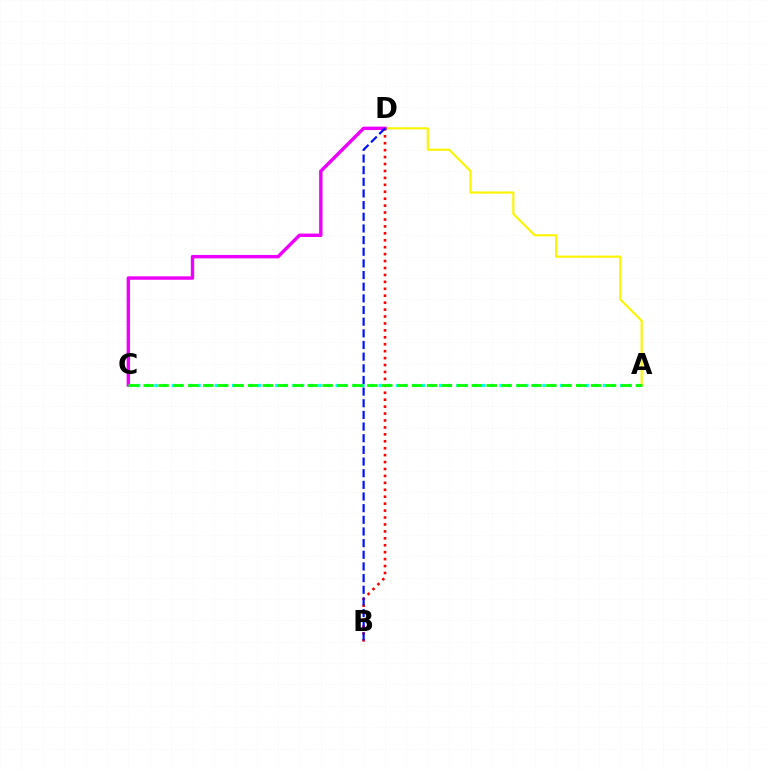{('A', 'C'): [{'color': '#00fff6', 'line_style': 'dotted', 'thickness': 2.34}, {'color': '#08ff00', 'line_style': 'dashed', 'thickness': 2.03}], ('A', 'D'): [{'color': '#fcf500', 'line_style': 'solid', 'thickness': 1.56}], ('C', 'D'): [{'color': '#ee00ff', 'line_style': 'solid', 'thickness': 2.46}], ('B', 'D'): [{'color': '#ff0000', 'line_style': 'dotted', 'thickness': 1.88}, {'color': '#0010ff', 'line_style': 'dashed', 'thickness': 1.58}]}